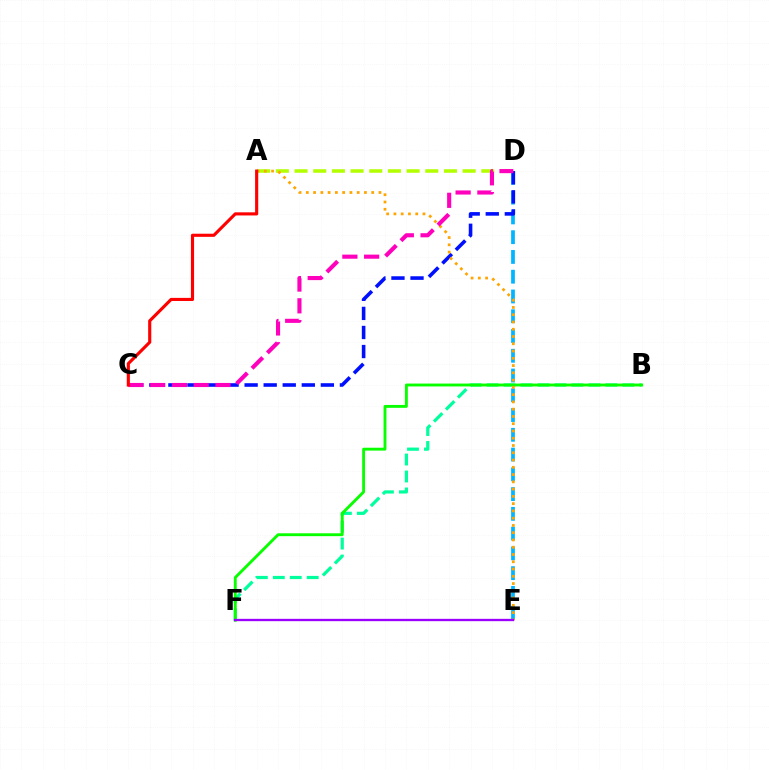{('A', 'D'): [{'color': '#b3ff00', 'line_style': 'dashed', 'thickness': 2.54}], ('B', 'F'): [{'color': '#00ff9d', 'line_style': 'dashed', 'thickness': 2.3}, {'color': '#08ff00', 'line_style': 'solid', 'thickness': 2.07}], ('D', 'E'): [{'color': '#00b5ff', 'line_style': 'dashed', 'thickness': 2.68}], ('C', 'D'): [{'color': '#0010ff', 'line_style': 'dashed', 'thickness': 2.59}, {'color': '#ff00bd', 'line_style': 'dashed', 'thickness': 2.96}], ('A', 'E'): [{'color': '#ffa500', 'line_style': 'dotted', 'thickness': 1.97}], ('A', 'C'): [{'color': '#ff0000', 'line_style': 'solid', 'thickness': 2.25}], ('E', 'F'): [{'color': '#9b00ff', 'line_style': 'solid', 'thickness': 1.68}]}